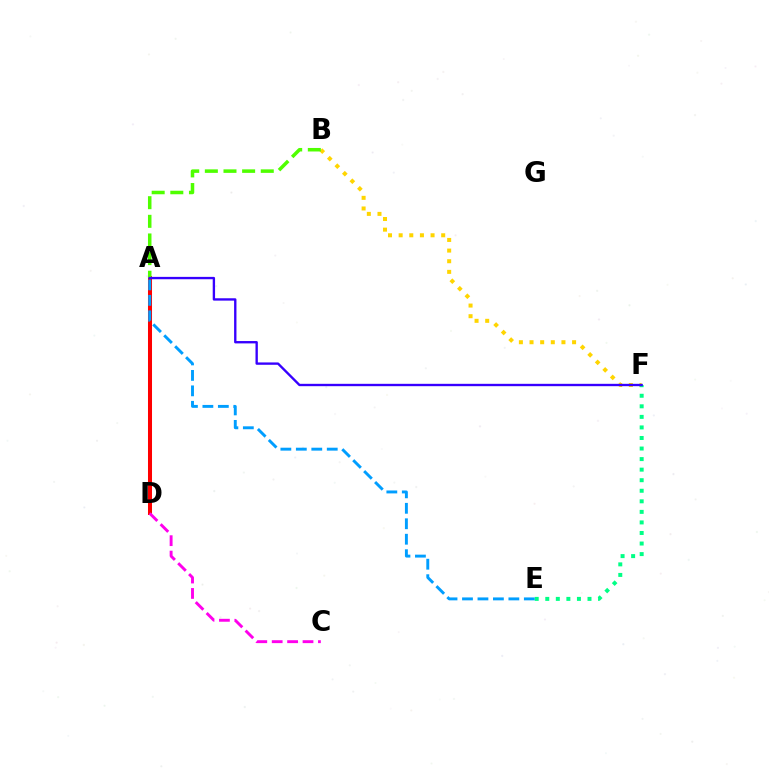{('B', 'F'): [{'color': '#ffd500', 'line_style': 'dotted', 'thickness': 2.89}], ('E', 'F'): [{'color': '#00ff86', 'line_style': 'dotted', 'thickness': 2.87}], ('A', 'D'): [{'color': '#ff0000', 'line_style': 'solid', 'thickness': 2.9}], ('A', 'E'): [{'color': '#009eff', 'line_style': 'dashed', 'thickness': 2.1}], ('C', 'D'): [{'color': '#ff00ed', 'line_style': 'dashed', 'thickness': 2.09}], ('A', 'B'): [{'color': '#4fff00', 'line_style': 'dashed', 'thickness': 2.53}], ('A', 'F'): [{'color': '#3700ff', 'line_style': 'solid', 'thickness': 1.7}]}